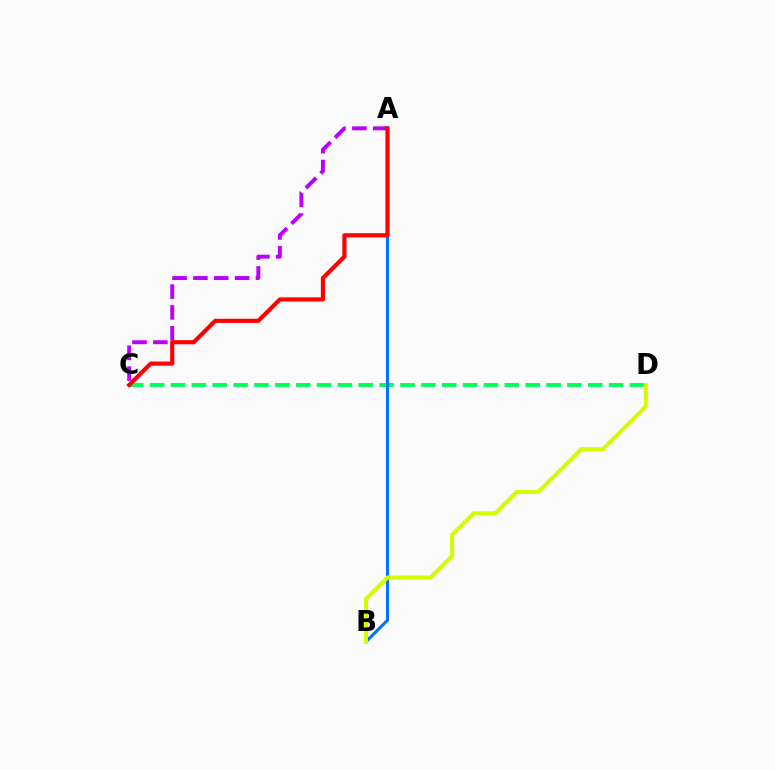{('C', 'D'): [{'color': '#00ff5c', 'line_style': 'dashed', 'thickness': 2.83}], ('A', 'B'): [{'color': '#0074ff', 'line_style': 'solid', 'thickness': 2.22}], ('B', 'D'): [{'color': '#d1ff00', 'line_style': 'solid', 'thickness': 2.9}], ('A', 'C'): [{'color': '#b900ff', 'line_style': 'dashed', 'thickness': 2.83}, {'color': '#ff0000', 'line_style': 'solid', 'thickness': 2.99}]}